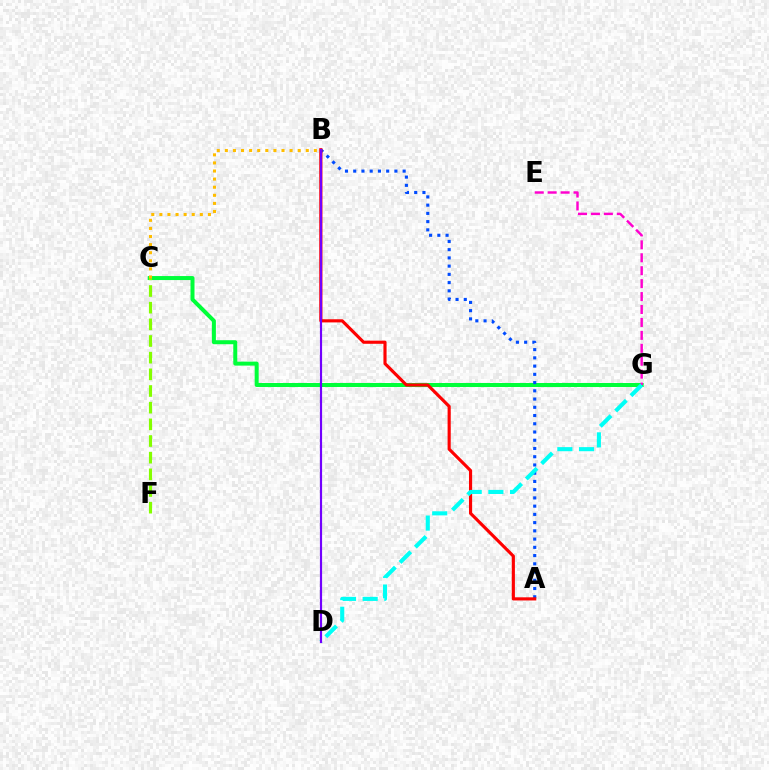{('C', 'G'): [{'color': '#00ff39', 'line_style': 'solid', 'thickness': 2.88}], ('A', 'B'): [{'color': '#004bff', 'line_style': 'dotted', 'thickness': 2.24}, {'color': '#ff0000', 'line_style': 'solid', 'thickness': 2.26}], ('E', 'G'): [{'color': '#ff00cf', 'line_style': 'dashed', 'thickness': 1.76}], ('C', 'F'): [{'color': '#84ff00', 'line_style': 'dashed', 'thickness': 2.26}], ('D', 'G'): [{'color': '#00fff6', 'line_style': 'dashed', 'thickness': 2.94}], ('B', 'D'): [{'color': '#7200ff', 'line_style': 'solid', 'thickness': 1.56}], ('B', 'C'): [{'color': '#ffbd00', 'line_style': 'dotted', 'thickness': 2.2}]}